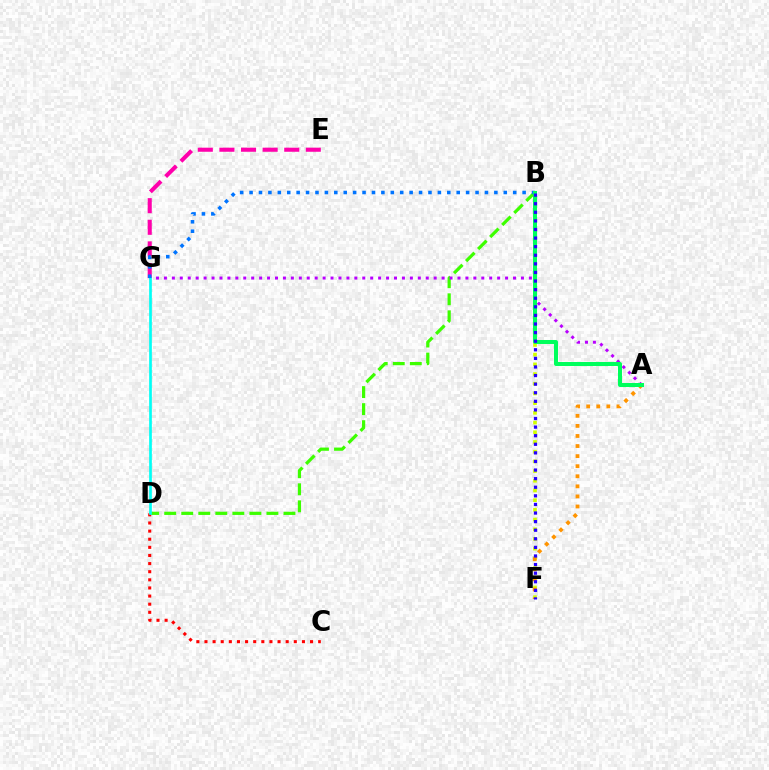{('E', 'G'): [{'color': '#ff00ac', 'line_style': 'dashed', 'thickness': 2.94}], ('B', 'D'): [{'color': '#3dff00', 'line_style': 'dashed', 'thickness': 2.31}], ('C', 'D'): [{'color': '#ff0000', 'line_style': 'dotted', 'thickness': 2.21}], ('A', 'G'): [{'color': '#b900ff', 'line_style': 'dotted', 'thickness': 2.16}], ('B', 'F'): [{'color': '#d1ff00', 'line_style': 'dotted', 'thickness': 2.64}, {'color': '#2500ff', 'line_style': 'dotted', 'thickness': 2.33}], ('D', 'G'): [{'color': '#00fff6', 'line_style': 'solid', 'thickness': 1.93}], ('A', 'F'): [{'color': '#ff9400', 'line_style': 'dotted', 'thickness': 2.74}], ('B', 'G'): [{'color': '#0074ff', 'line_style': 'dotted', 'thickness': 2.56}], ('A', 'B'): [{'color': '#00ff5c', 'line_style': 'solid', 'thickness': 2.89}]}